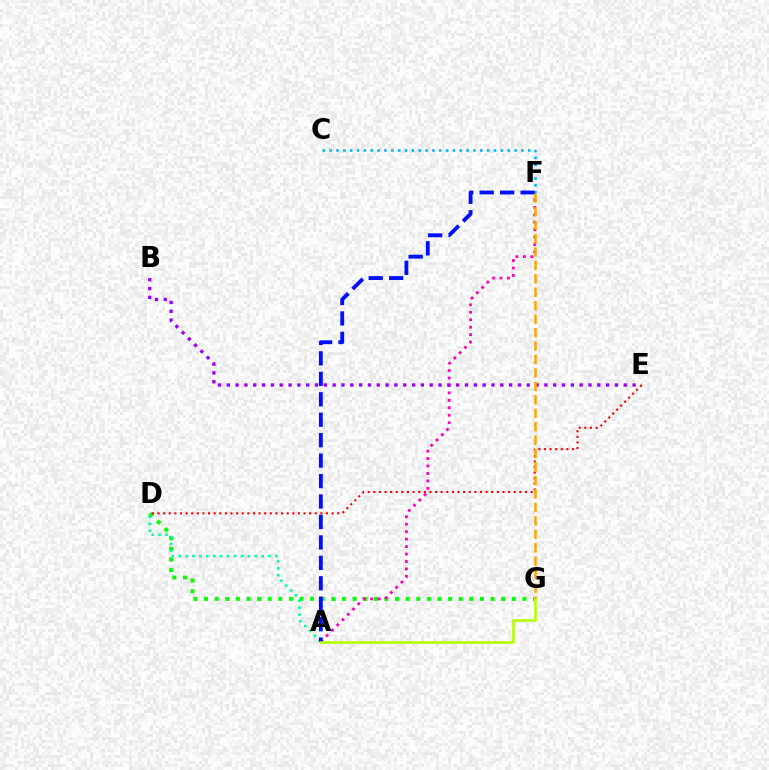{('D', 'G'): [{'color': '#08ff00', 'line_style': 'dotted', 'thickness': 2.88}], ('A', 'F'): [{'color': '#ff00bd', 'line_style': 'dotted', 'thickness': 2.03}, {'color': '#0010ff', 'line_style': 'dashed', 'thickness': 2.78}], ('B', 'E'): [{'color': '#9b00ff', 'line_style': 'dotted', 'thickness': 2.4}], ('C', 'F'): [{'color': '#00b5ff', 'line_style': 'dotted', 'thickness': 1.86}], ('D', 'E'): [{'color': '#ff0000', 'line_style': 'dotted', 'thickness': 1.53}], ('A', 'D'): [{'color': '#00ff9d', 'line_style': 'dotted', 'thickness': 1.88}], ('F', 'G'): [{'color': '#ffa500', 'line_style': 'dashed', 'thickness': 1.83}], ('A', 'G'): [{'color': '#b3ff00', 'line_style': 'solid', 'thickness': 1.85}]}